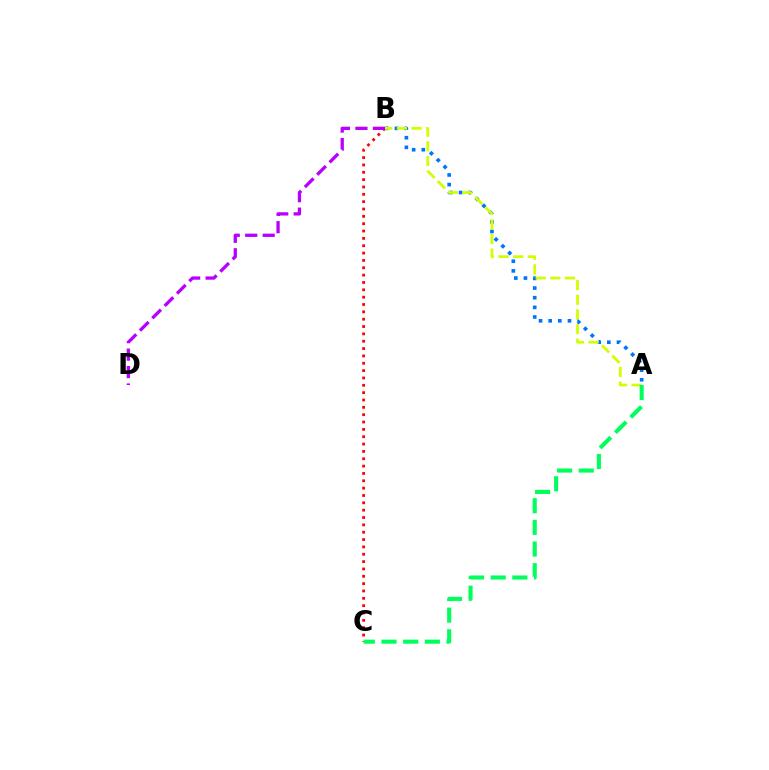{('A', 'B'): [{'color': '#0074ff', 'line_style': 'dotted', 'thickness': 2.62}, {'color': '#d1ff00', 'line_style': 'dashed', 'thickness': 1.99}], ('B', 'C'): [{'color': '#ff0000', 'line_style': 'dotted', 'thickness': 2.0}], ('B', 'D'): [{'color': '#b900ff', 'line_style': 'dashed', 'thickness': 2.37}], ('A', 'C'): [{'color': '#00ff5c', 'line_style': 'dashed', 'thickness': 2.94}]}